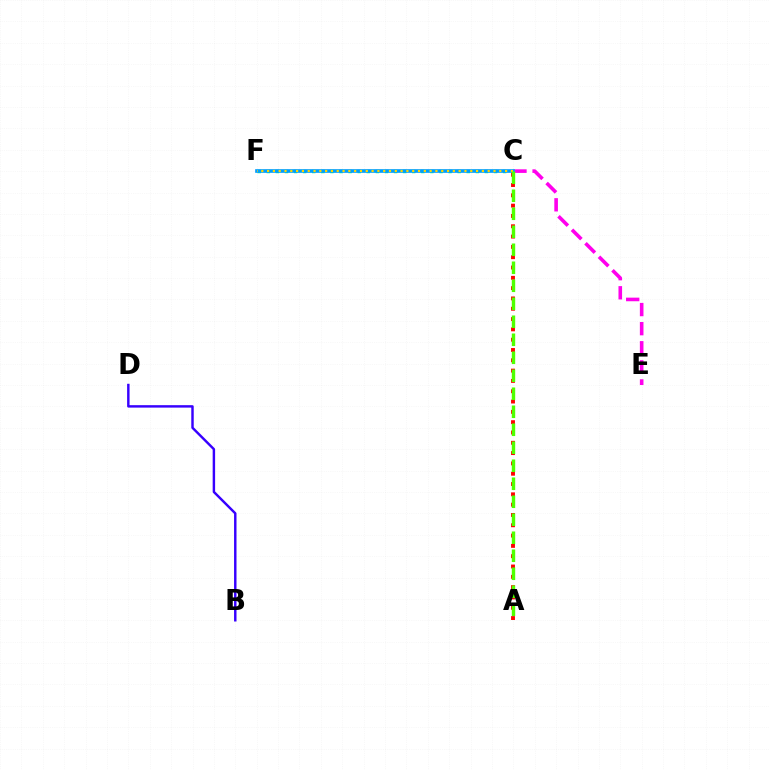{('C', 'F'): [{'color': '#00ff86', 'line_style': 'dotted', 'thickness': 2.47}, {'color': '#009eff', 'line_style': 'solid', 'thickness': 2.64}, {'color': '#ffd500', 'line_style': 'dotted', 'thickness': 1.58}], ('C', 'E'): [{'color': '#ff00ed', 'line_style': 'dashed', 'thickness': 2.59}], ('A', 'C'): [{'color': '#ff0000', 'line_style': 'dotted', 'thickness': 2.8}, {'color': '#4fff00', 'line_style': 'dashed', 'thickness': 2.45}], ('B', 'D'): [{'color': '#3700ff', 'line_style': 'solid', 'thickness': 1.76}]}